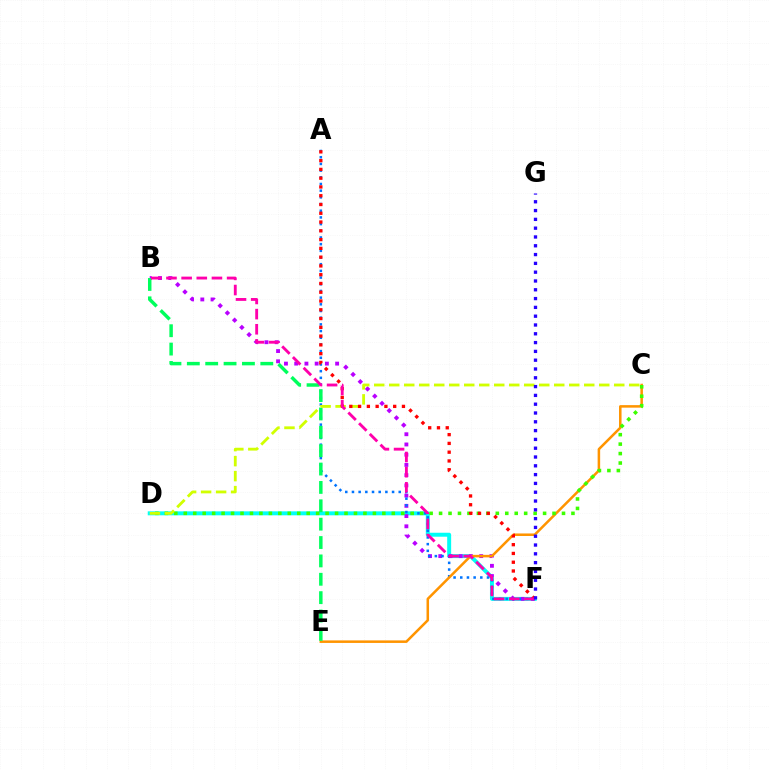{('D', 'F'): [{'color': '#00fff6', 'line_style': 'solid', 'thickness': 2.85}], ('B', 'F'): [{'color': '#b900ff', 'line_style': 'dotted', 'thickness': 2.78}, {'color': '#ff00ac', 'line_style': 'dashed', 'thickness': 2.06}], ('A', 'F'): [{'color': '#0074ff', 'line_style': 'dotted', 'thickness': 1.82}, {'color': '#ff0000', 'line_style': 'dotted', 'thickness': 2.38}], ('C', 'E'): [{'color': '#ff9400', 'line_style': 'solid', 'thickness': 1.82}], ('B', 'E'): [{'color': '#00ff5c', 'line_style': 'dashed', 'thickness': 2.5}], ('C', 'D'): [{'color': '#3dff00', 'line_style': 'dotted', 'thickness': 2.57}, {'color': '#d1ff00', 'line_style': 'dashed', 'thickness': 2.04}], ('F', 'G'): [{'color': '#2500ff', 'line_style': 'dotted', 'thickness': 2.39}]}